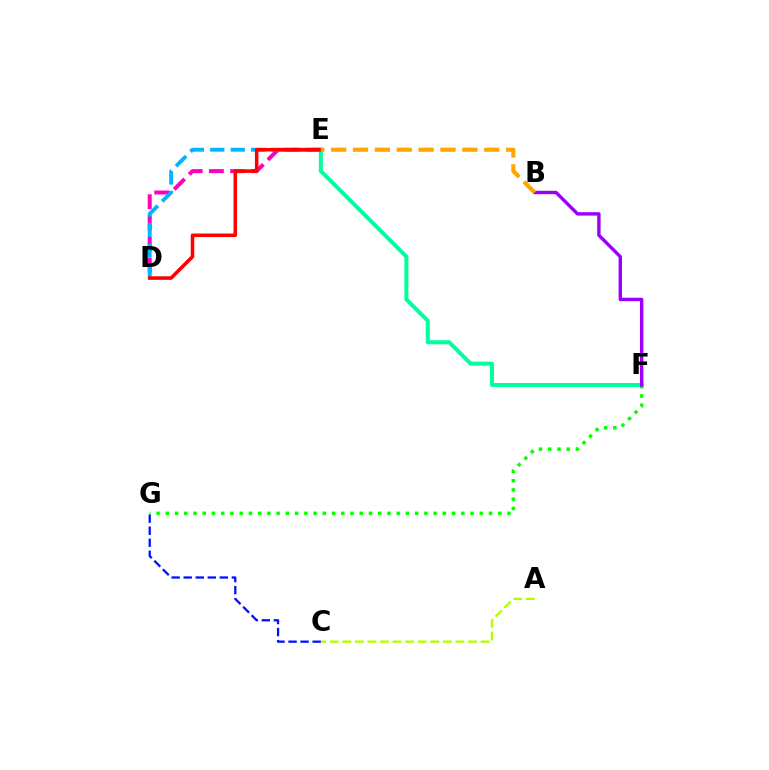{('D', 'E'): [{'color': '#ff00bd', 'line_style': 'dashed', 'thickness': 2.88}, {'color': '#00b5ff', 'line_style': 'dashed', 'thickness': 2.78}, {'color': '#ff0000', 'line_style': 'solid', 'thickness': 2.55}], ('E', 'F'): [{'color': '#00ff9d', 'line_style': 'solid', 'thickness': 2.88}], ('A', 'C'): [{'color': '#b3ff00', 'line_style': 'dashed', 'thickness': 1.71}], ('F', 'G'): [{'color': '#08ff00', 'line_style': 'dotted', 'thickness': 2.51}], ('B', 'F'): [{'color': '#9b00ff', 'line_style': 'solid', 'thickness': 2.45}], ('C', 'G'): [{'color': '#0010ff', 'line_style': 'dashed', 'thickness': 1.64}], ('B', 'E'): [{'color': '#ffa500', 'line_style': 'dashed', 'thickness': 2.97}]}